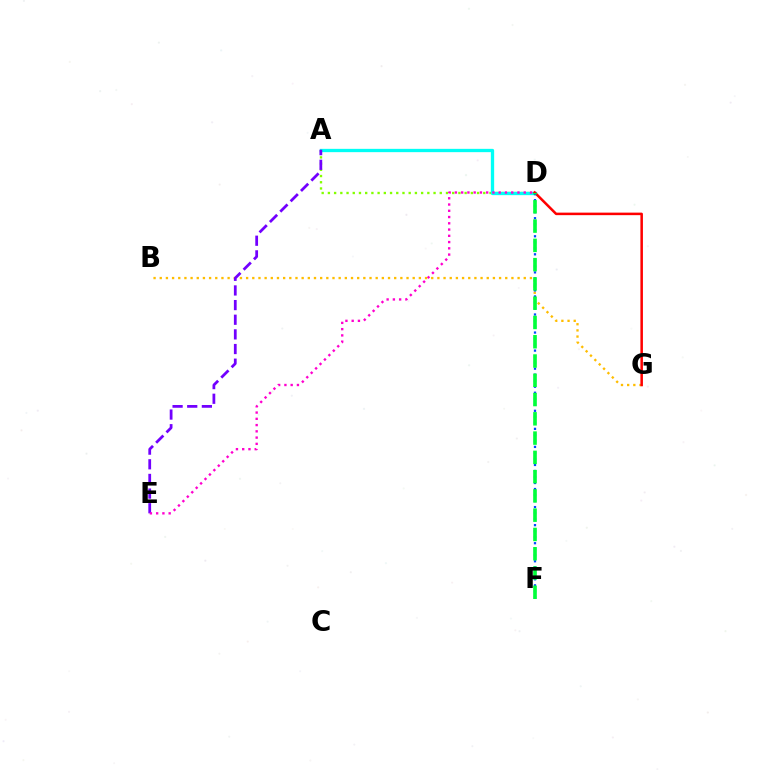{('B', 'G'): [{'color': '#ffbd00', 'line_style': 'dotted', 'thickness': 1.68}], ('A', 'D'): [{'color': '#84ff00', 'line_style': 'dotted', 'thickness': 1.69}, {'color': '#00fff6', 'line_style': 'solid', 'thickness': 2.38}], ('D', 'G'): [{'color': '#ff0000', 'line_style': 'solid', 'thickness': 1.82}], ('A', 'E'): [{'color': '#7200ff', 'line_style': 'dashed', 'thickness': 1.99}], ('D', 'F'): [{'color': '#004bff', 'line_style': 'dotted', 'thickness': 1.64}, {'color': '#00ff39', 'line_style': 'dashed', 'thickness': 2.62}], ('D', 'E'): [{'color': '#ff00cf', 'line_style': 'dotted', 'thickness': 1.7}]}